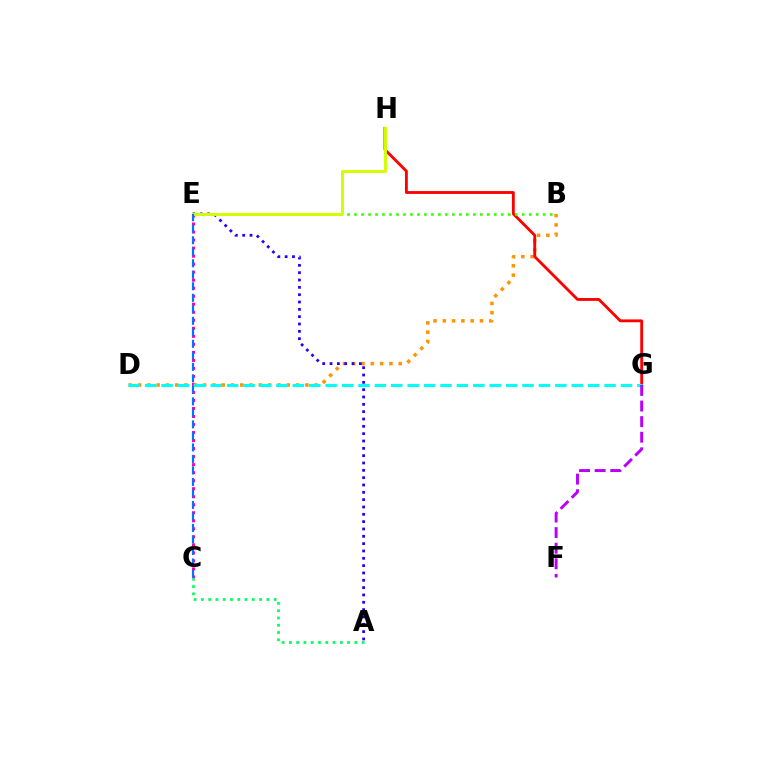{('C', 'E'): [{'color': '#ff00ac', 'line_style': 'dotted', 'thickness': 2.18}, {'color': '#0074ff', 'line_style': 'dashed', 'thickness': 1.56}], ('B', 'D'): [{'color': '#ff9400', 'line_style': 'dotted', 'thickness': 2.53}], ('G', 'H'): [{'color': '#ff0000', 'line_style': 'solid', 'thickness': 2.04}], ('B', 'E'): [{'color': '#3dff00', 'line_style': 'dotted', 'thickness': 1.9}], ('A', 'C'): [{'color': '#00ff5c', 'line_style': 'dotted', 'thickness': 1.98}], ('D', 'G'): [{'color': '#00fff6', 'line_style': 'dashed', 'thickness': 2.23}], ('A', 'E'): [{'color': '#2500ff', 'line_style': 'dotted', 'thickness': 1.99}], ('E', 'H'): [{'color': '#d1ff00', 'line_style': 'solid', 'thickness': 2.12}], ('F', 'G'): [{'color': '#b900ff', 'line_style': 'dashed', 'thickness': 2.12}]}